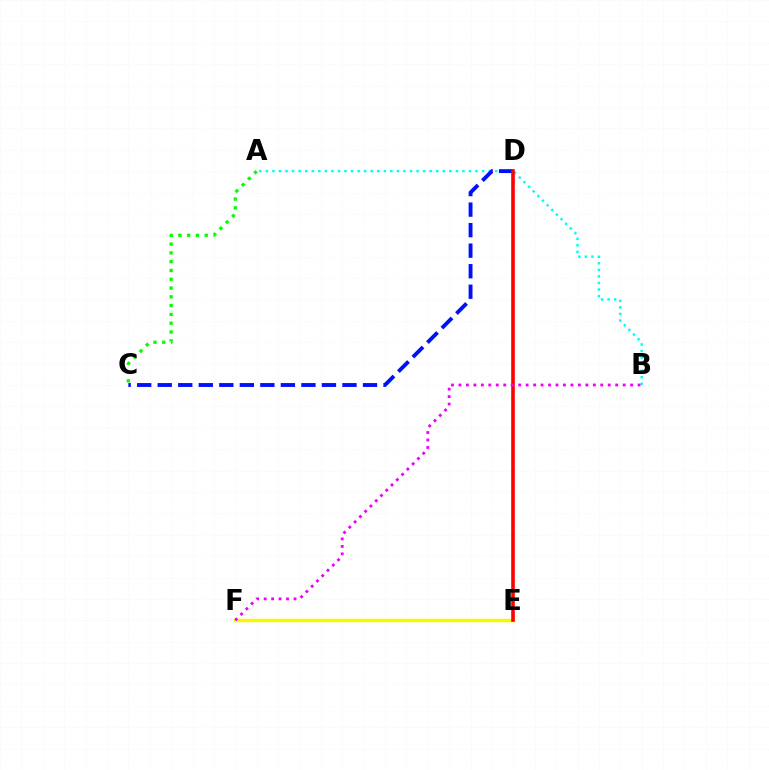{('A', 'B'): [{'color': '#00fff6', 'line_style': 'dotted', 'thickness': 1.78}], ('E', 'F'): [{'color': '#fcf500', 'line_style': 'solid', 'thickness': 2.5}], ('C', 'D'): [{'color': '#0010ff', 'line_style': 'dashed', 'thickness': 2.79}], ('D', 'E'): [{'color': '#ff0000', 'line_style': 'solid', 'thickness': 2.59}], ('B', 'F'): [{'color': '#ee00ff', 'line_style': 'dotted', 'thickness': 2.03}], ('A', 'C'): [{'color': '#08ff00', 'line_style': 'dotted', 'thickness': 2.39}]}